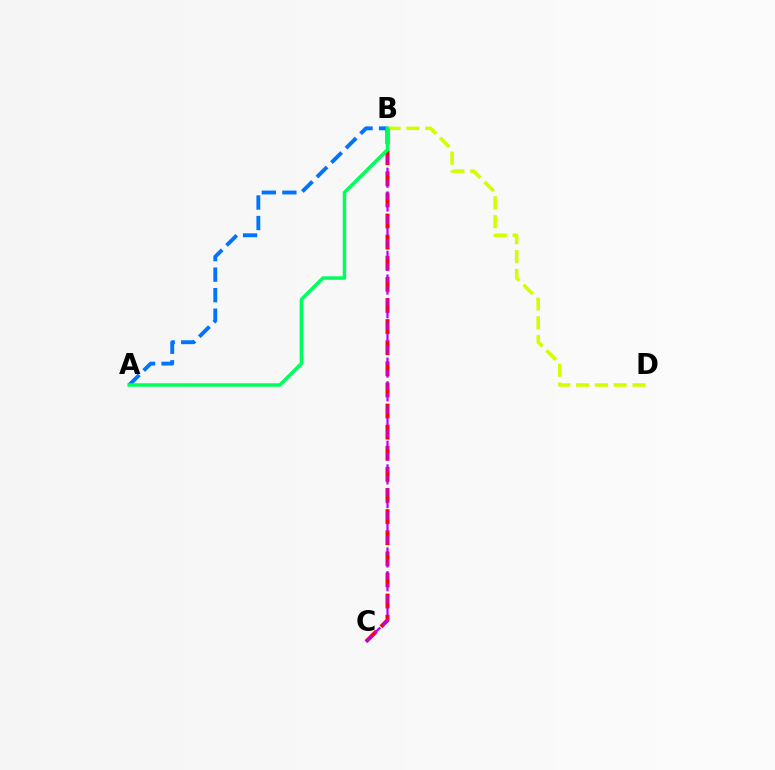{('B', 'D'): [{'color': '#d1ff00', 'line_style': 'dashed', 'thickness': 2.55}], ('B', 'C'): [{'color': '#ff0000', 'line_style': 'dashed', 'thickness': 2.87}, {'color': '#b900ff', 'line_style': 'dashed', 'thickness': 1.61}], ('A', 'B'): [{'color': '#0074ff', 'line_style': 'dashed', 'thickness': 2.79}, {'color': '#00ff5c', 'line_style': 'solid', 'thickness': 2.52}]}